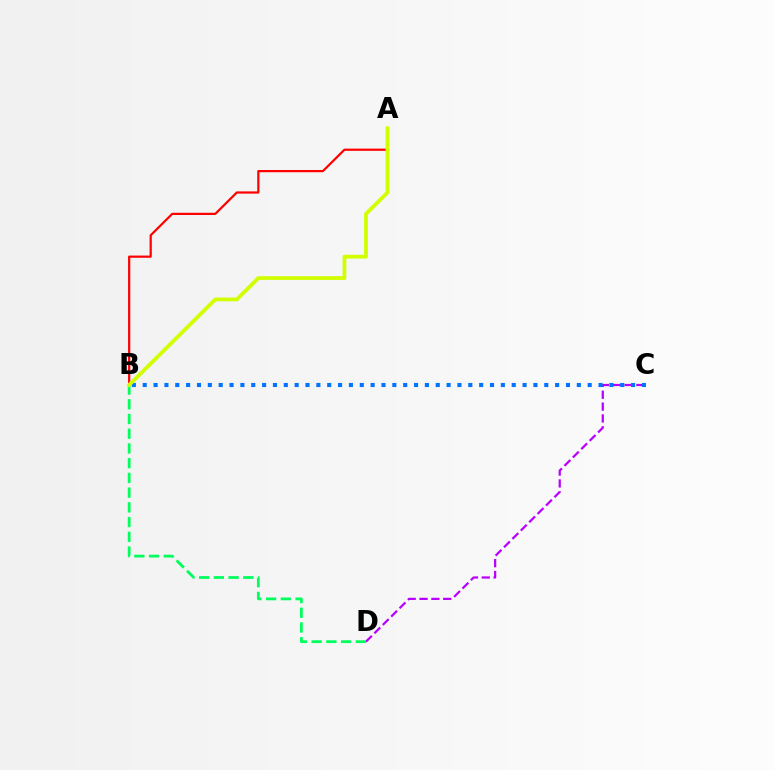{('C', 'D'): [{'color': '#b900ff', 'line_style': 'dashed', 'thickness': 1.61}], ('A', 'B'): [{'color': '#ff0000', 'line_style': 'solid', 'thickness': 1.59}, {'color': '#d1ff00', 'line_style': 'solid', 'thickness': 2.72}], ('B', 'C'): [{'color': '#0074ff', 'line_style': 'dotted', 'thickness': 2.95}], ('B', 'D'): [{'color': '#00ff5c', 'line_style': 'dashed', 'thickness': 2.0}]}